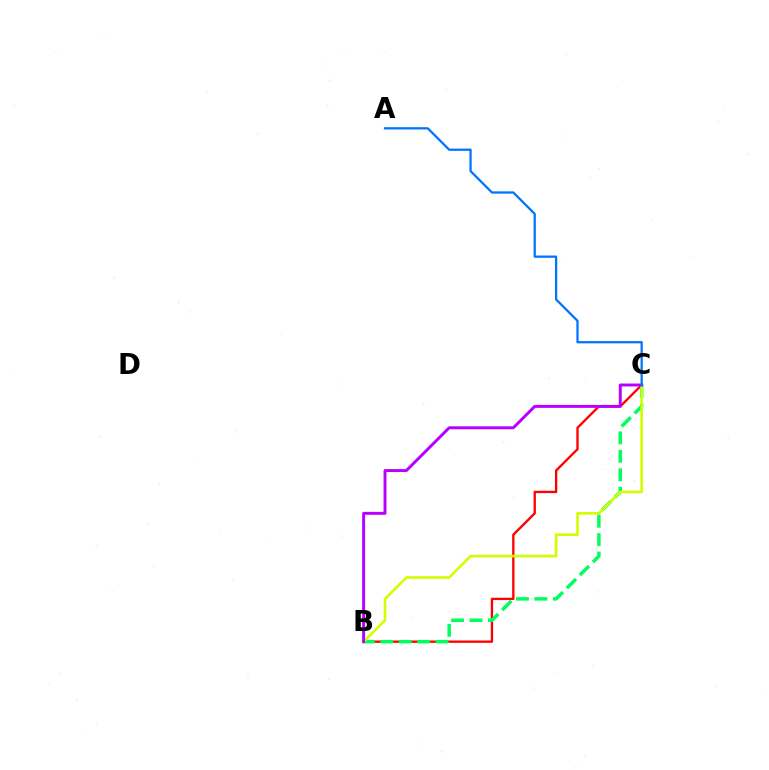{('B', 'C'): [{'color': '#ff0000', 'line_style': 'solid', 'thickness': 1.69}, {'color': '#00ff5c', 'line_style': 'dashed', 'thickness': 2.5}, {'color': '#d1ff00', 'line_style': 'solid', 'thickness': 1.89}, {'color': '#b900ff', 'line_style': 'solid', 'thickness': 2.12}], ('A', 'C'): [{'color': '#0074ff', 'line_style': 'solid', 'thickness': 1.63}]}